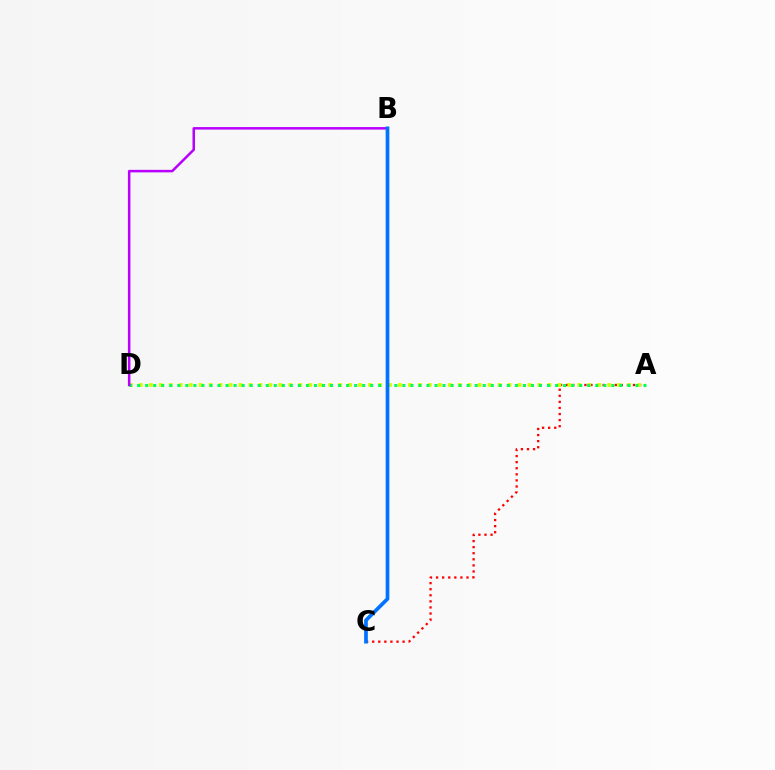{('A', 'C'): [{'color': '#ff0000', 'line_style': 'dotted', 'thickness': 1.65}], ('A', 'D'): [{'color': '#d1ff00', 'line_style': 'dotted', 'thickness': 2.71}, {'color': '#00ff5c', 'line_style': 'dotted', 'thickness': 2.18}], ('B', 'D'): [{'color': '#b900ff', 'line_style': 'solid', 'thickness': 1.81}], ('B', 'C'): [{'color': '#0074ff', 'line_style': 'solid', 'thickness': 2.67}]}